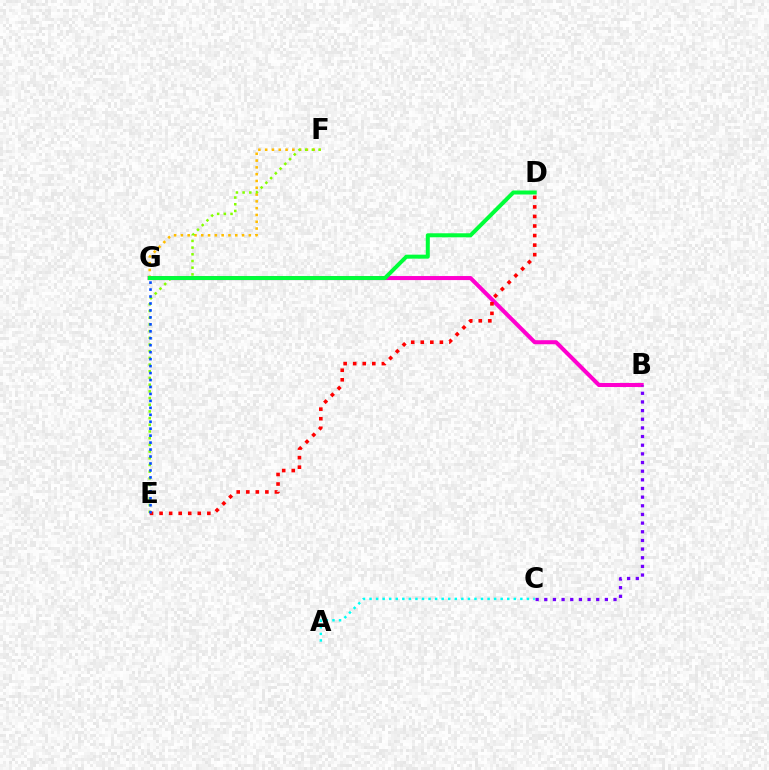{('A', 'C'): [{'color': '#00fff6', 'line_style': 'dotted', 'thickness': 1.78}], ('F', 'G'): [{'color': '#ffbd00', 'line_style': 'dotted', 'thickness': 1.85}], ('B', 'G'): [{'color': '#ff00cf', 'line_style': 'solid', 'thickness': 2.91}], ('B', 'C'): [{'color': '#7200ff', 'line_style': 'dotted', 'thickness': 2.35}], ('E', 'F'): [{'color': '#84ff00', 'line_style': 'dotted', 'thickness': 1.82}], ('D', 'E'): [{'color': '#ff0000', 'line_style': 'dotted', 'thickness': 2.6}], ('D', 'G'): [{'color': '#00ff39', 'line_style': 'solid', 'thickness': 2.88}], ('E', 'G'): [{'color': '#004bff', 'line_style': 'dotted', 'thickness': 1.89}]}